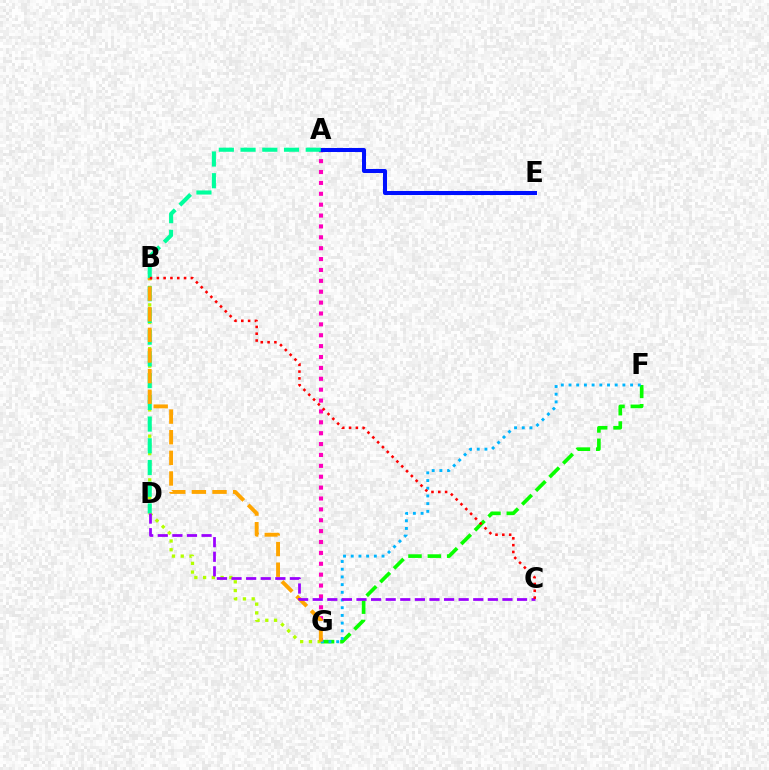{('F', 'G'): [{'color': '#08ff00', 'line_style': 'dashed', 'thickness': 2.63}, {'color': '#00b5ff', 'line_style': 'dotted', 'thickness': 2.09}], ('A', 'G'): [{'color': '#ff00bd', 'line_style': 'dotted', 'thickness': 2.96}], ('A', 'E'): [{'color': '#0010ff', 'line_style': 'solid', 'thickness': 2.9}], ('B', 'G'): [{'color': '#b3ff00', 'line_style': 'dotted', 'thickness': 2.38}, {'color': '#ffa500', 'line_style': 'dashed', 'thickness': 2.8}], ('A', 'D'): [{'color': '#00ff9d', 'line_style': 'dashed', 'thickness': 2.95}], ('C', 'D'): [{'color': '#9b00ff', 'line_style': 'dashed', 'thickness': 1.98}], ('B', 'C'): [{'color': '#ff0000', 'line_style': 'dotted', 'thickness': 1.85}]}